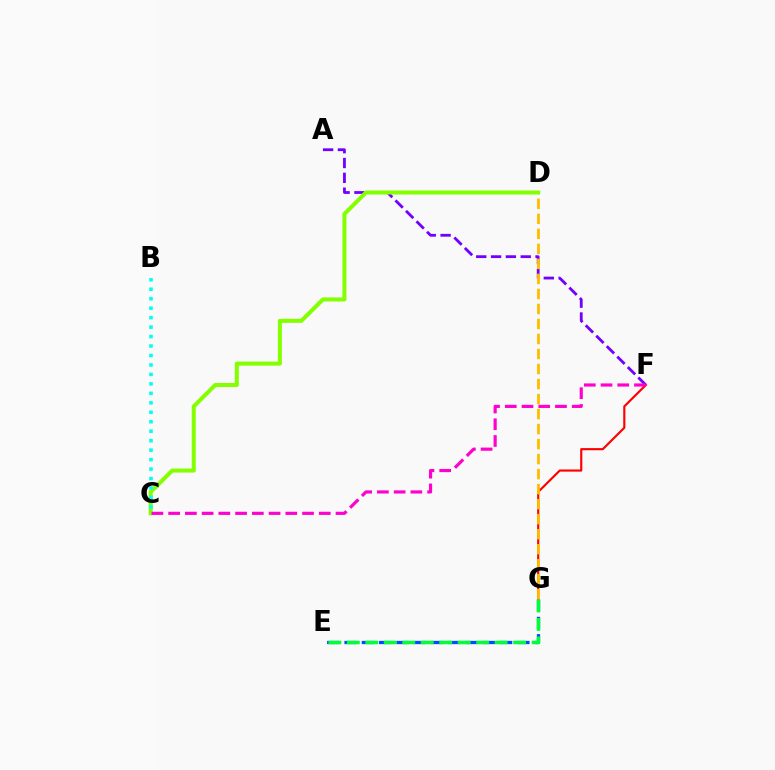{('A', 'F'): [{'color': '#7200ff', 'line_style': 'dashed', 'thickness': 2.01}], ('F', 'G'): [{'color': '#ff0000', 'line_style': 'solid', 'thickness': 1.55}], ('E', 'G'): [{'color': '#004bff', 'line_style': 'dashed', 'thickness': 2.35}, {'color': '#00ff39', 'line_style': 'dashed', 'thickness': 2.51}], ('D', 'G'): [{'color': '#ffbd00', 'line_style': 'dashed', 'thickness': 2.04}], ('C', 'D'): [{'color': '#84ff00', 'line_style': 'solid', 'thickness': 2.9}], ('B', 'C'): [{'color': '#00fff6', 'line_style': 'dotted', 'thickness': 2.57}], ('C', 'F'): [{'color': '#ff00cf', 'line_style': 'dashed', 'thickness': 2.27}]}